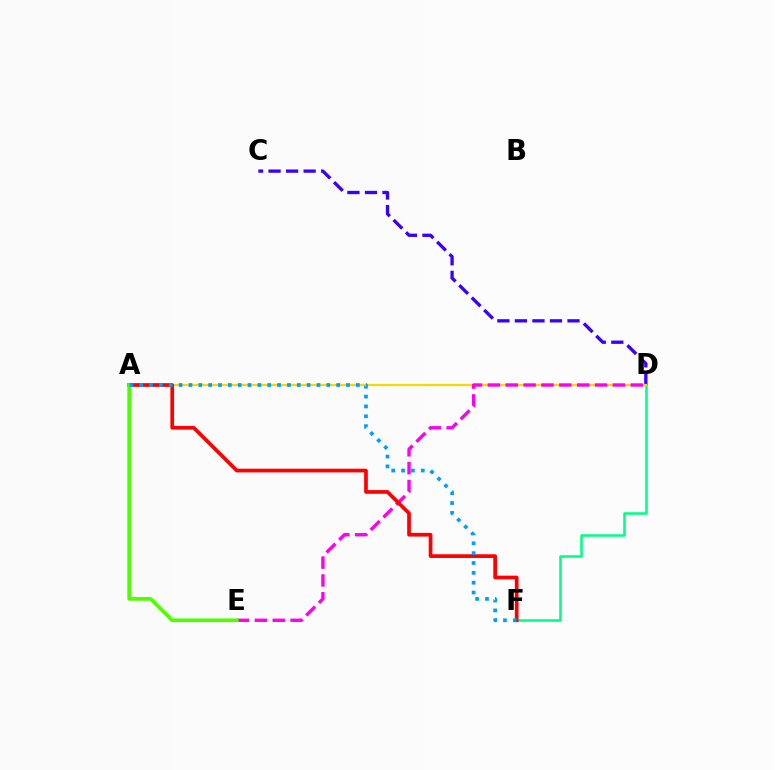{('D', 'F'): [{'color': '#00ff86', 'line_style': 'solid', 'thickness': 1.83}], ('C', 'D'): [{'color': '#3700ff', 'line_style': 'dashed', 'thickness': 2.38}], ('A', 'D'): [{'color': '#ffd500', 'line_style': 'solid', 'thickness': 1.57}], ('D', 'E'): [{'color': '#ff00ed', 'line_style': 'dashed', 'thickness': 2.43}], ('A', 'F'): [{'color': '#ff0000', 'line_style': 'solid', 'thickness': 2.67}, {'color': '#009eff', 'line_style': 'dotted', 'thickness': 2.68}], ('A', 'E'): [{'color': '#4fff00', 'line_style': 'solid', 'thickness': 2.63}]}